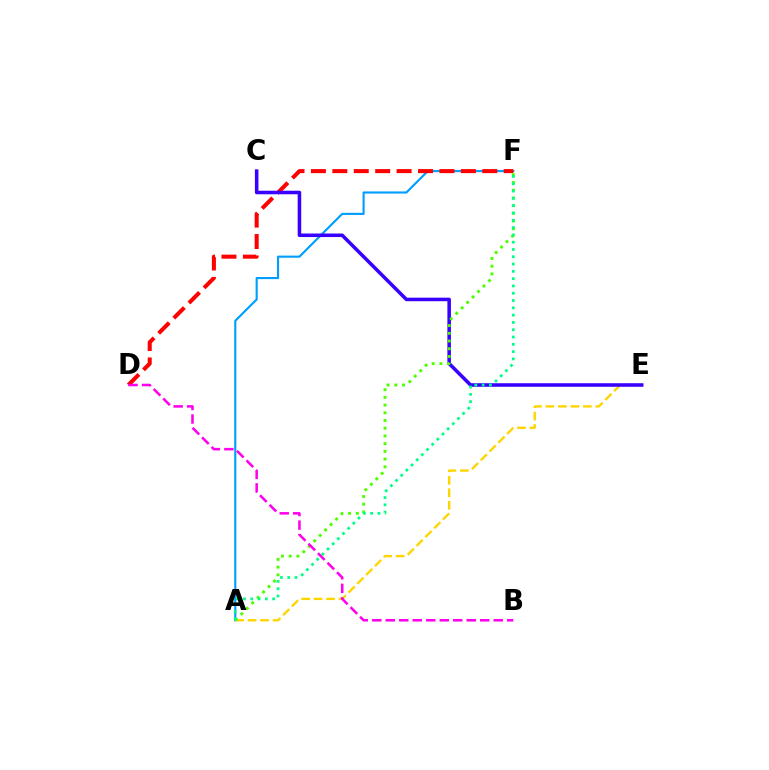{('A', 'F'): [{'color': '#009eff', 'line_style': 'solid', 'thickness': 1.53}, {'color': '#4fff00', 'line_style': 'dotted', 'thickness': 2.1}, {'color': '#00ff86', 'line_style': 'dotted', 'thickness': 1.98}], ('D', 'F'): [{'color': '#ff0000', 'line_style': 'dashed', 'thickness': 2.91}], ('A', 'E'): [{'color': '#ffd500', 'line_style': 'dashed', 'thickness': 1.69}], ('C', 'E'): [{'color': '#3700ff', 'line_style': 'solid', 'thickness': 2.55}], ('B', 'D'): [{'color': '#ff00ed', 'line_style': 'dashed', 'thickness': 1.83}]}